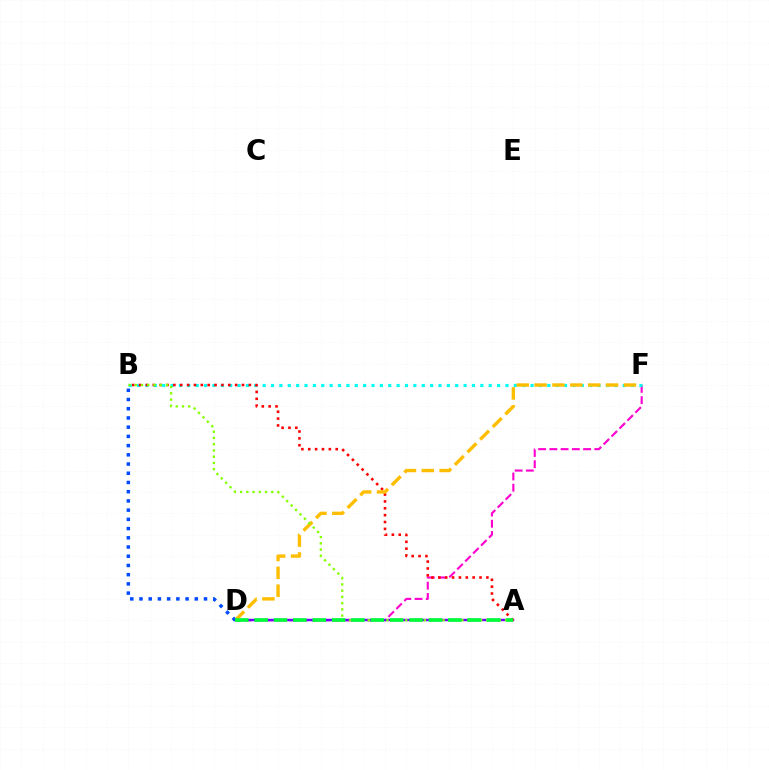{('D', 'F'): [{'color': '#ff00cf', 'line_style': 'dashed', 'thickness': 1.53}, {'color': '#ffbd00', 'line_style': 'dashed', 'thickness': 2.43}], ('B', 'F'): [{'color': '#00fff6', 'line_style': 'dotted', 'thickness': 2.27}], ('A', 'D'): [{'color': '#7200ff', 'line_style': 'solid', 'thickness': 1.74}, {'color': '#00ff39', 'line_style': 'dashed', 'thickness': 2.63}], ('A', 'B'): [{'color': '#ff0000', 'line_style': 'dotted', 'thickness': 1.86}, {'color': '#84ff00', 'line_style': 'dotted', 'thickness': 1.7}], ('B', 'D'): [{'color': '#004bff', 'line_style': 'dotted', 'thickness': 2.5}]}